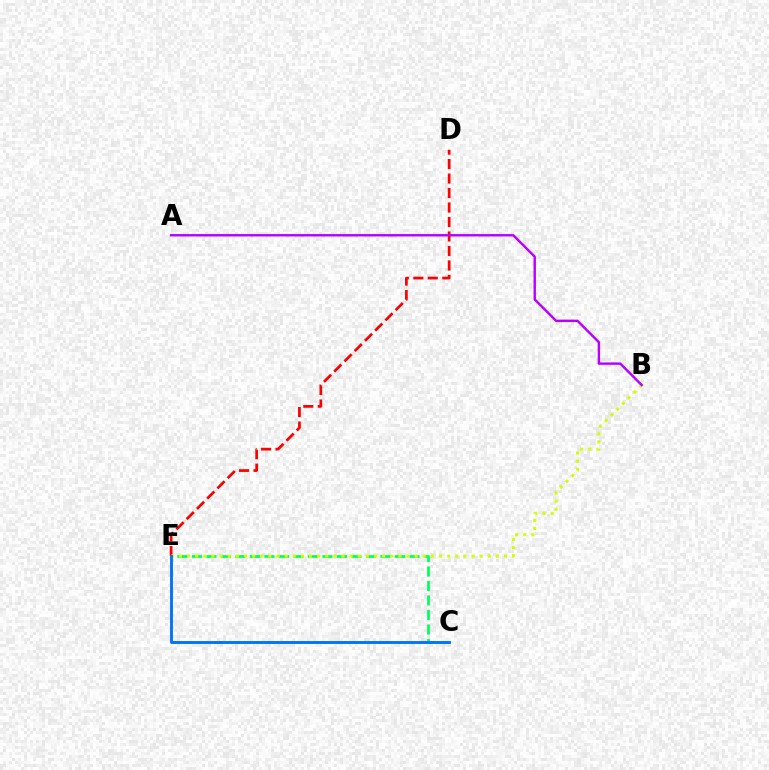{('C', 'E'): [{'color': '#00ff5c', 'line_style': 'dashed', 'thickness': 1.97}, {'color': '#0074ff', 'line_style': 'solid', 'thickness': 2.09}], ('D', 'E'): [{'color': '#ff0000', 'line_style': 'dashed', 'thickness': 1.97}], ('B', 'E'): [{'color': '#d1ff00', 'line_style': 'dotted', 'thickness': 2.21}], ('A', 'B'): [{'color': '#b900ff', 'line_style': 'solid', 'thickness': 1.74}]}